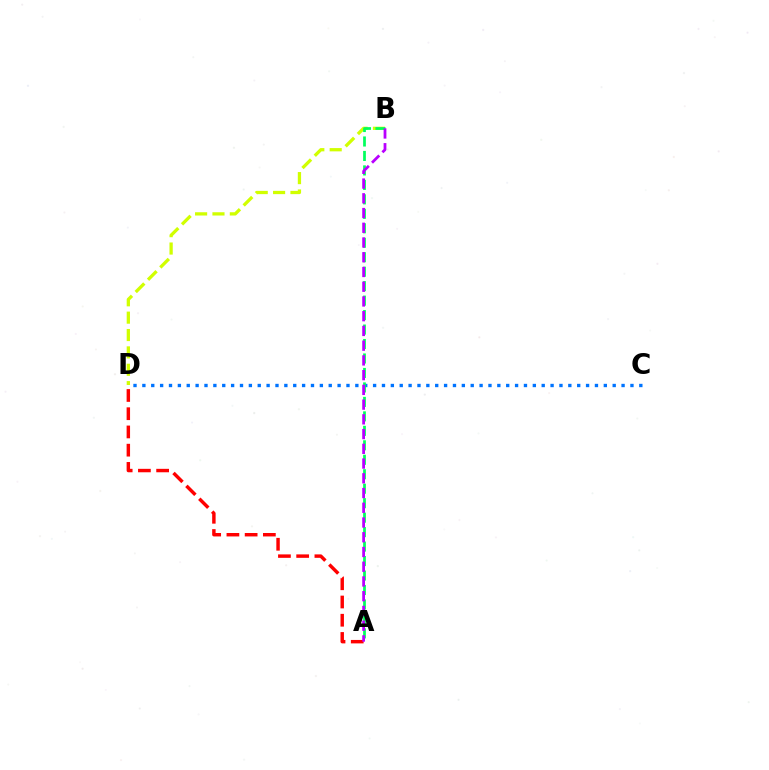{('B', 'D'): [{'color': '#d1ff00', 'line_style': 'dashed', 'thickness': 2.36}], ('A', 'D'): [{'color': '#ff0000', 'line_style': 'dashed', 'thickness': 2.48}], ('C', 'D'): [{'color': '#0074ff', 'line_style': 'dotted', 'thickness': 2.41}], ('A', 'B'): [{'color': '#00ff5c', 'line_style': 'dashed', 'thickness': 1.97}, {'color': '#b900ff', 'line_style': 'dashed', 'thickness': 2.0}]}